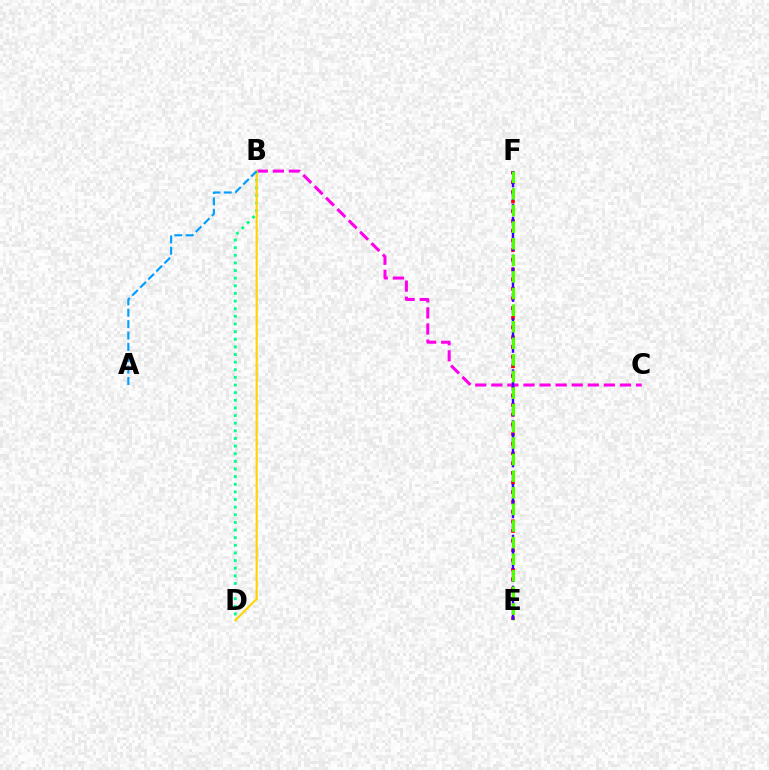{('E', 'F'): [{'color': '#ff0000', 'line_style': 'dotted', 'thickness': 2.63}, {'color': '#3700ff', 'line_style': 'dashed', 'thickness': 1.73}, {'color': '#4fff00', 'line_style': 'dashed', 'thickness': 2.26}], ('B', 'C'): [{'color': '#ff00ed', 'line_style': 'dashed', 'thickness': 2.18}], ('B', 'D'): [{'color': '#00ff86', 'line_style': 'dotted', 'thickness': 2.07}, {'color': '#ffd500', 'line_style': 'solid', 'thickness': 1.53}], ('A', 'B'): [{'color': '#009eff', 'line_style': 'dashed', 'thickness': 1.55}]}